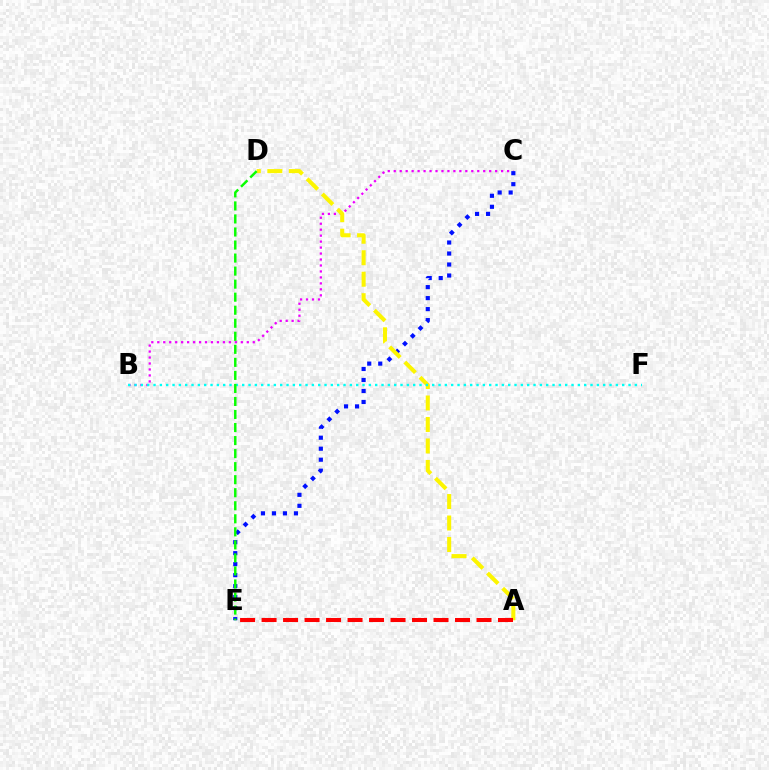{('B', 'C'): [{'color': '#ee00ff', 'line_style': 'dotted', 'thickness': 1.62}], ('C', 'E'): [{'color': '#0010ff', 'line_style': 'dotted', 'thickness': 2.99}], ('A', 'D'): [{'color': '#fcf500', 'line_style': 'dashed', 'thickness': 2.92}], ('B', 'F'): [{'color': '#00fff6', 'line_style': 'dotted', 'thickness': 1.72}], ('D', 'E'): [{'color': '#08ff00', 'line_style': 'dashed', 'thickness': 1.77}], ('A', 'E'): [{'color': '#ff0000', 'line_style': 'dashed', 'thickness': 2.92}]}